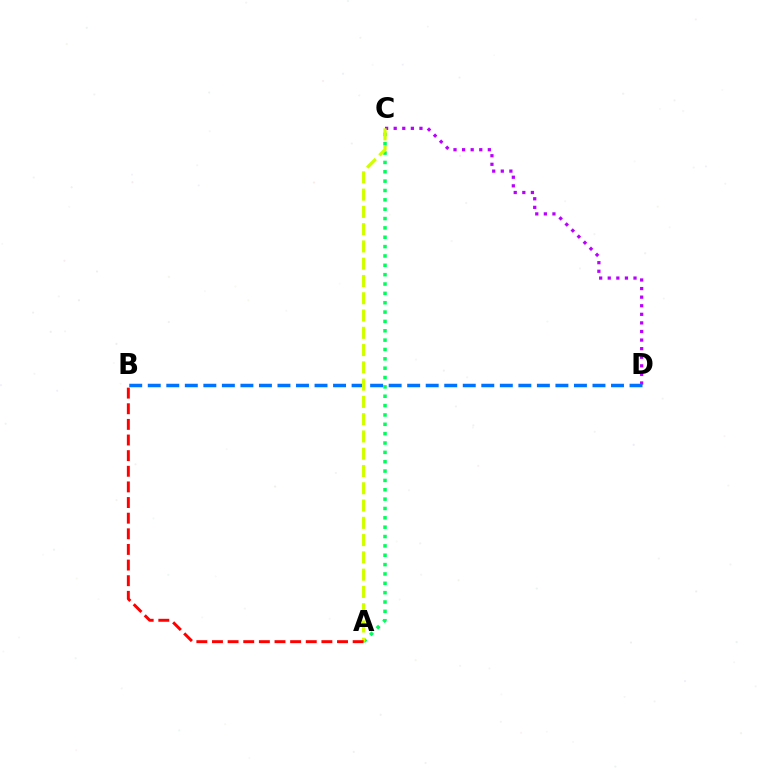{('A', 'C'): [{'color': '#00ff5c', 'line_style': 'dotted', 'thickness': 2.54}, {'color': '#d1ff00', 'line_style': 'dashed', 'thickness': 2.35}], ('C', 'D'): [{'color': '#b900ff', 'line_style': 'dotted', 'thickness': 2.33}], ('B', 'D'): [{'color': '#0074ff', 'line_style': 'dashed', 'thickness': 2.52}], ('A', 'B'): [{'color': '#ff0000', 'line_style': 'dashed', 'thickness': 2.12}]}